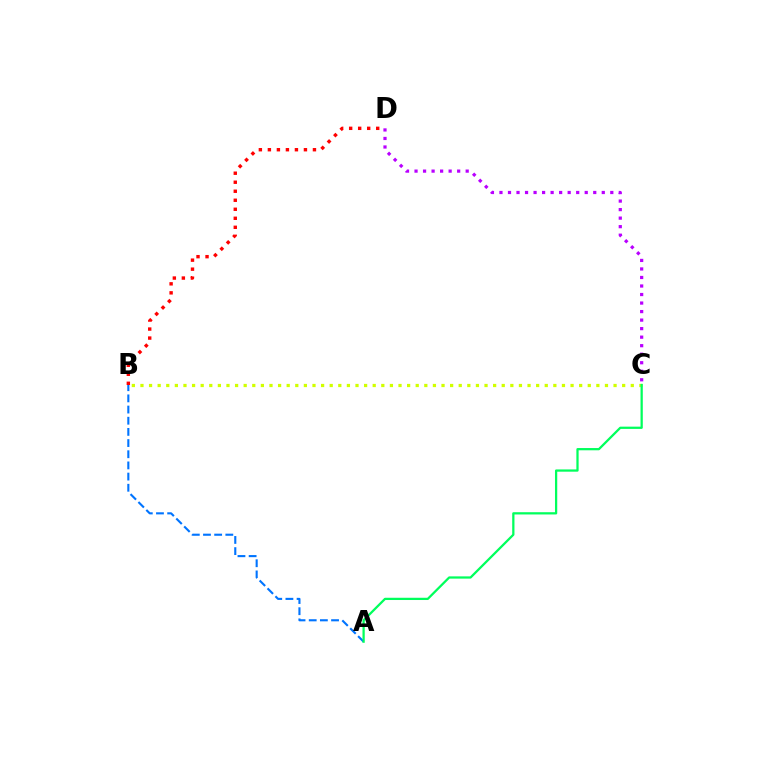{('B', 'C'): [{'color': '#d1ff00', 'line_style': 'dotted', 'thickness': 2.34}], ('A', 'B'): [{'color': '#0074ff', 'line_style': 'dashed', 'thickness': 1.52}], ('A', 'C'): [{'color': '#00ff5c', 'line_style': 'solid', 'thickness': 1.62}], ('B', 'D'): [{'color': '#ff0000', 'line_style': 'dotted', 'thickness': 2.45}], ('C', 'D'): [{'color': '#b900ff', 'line_style': 'dotted', 'thickness': 2.32}]}